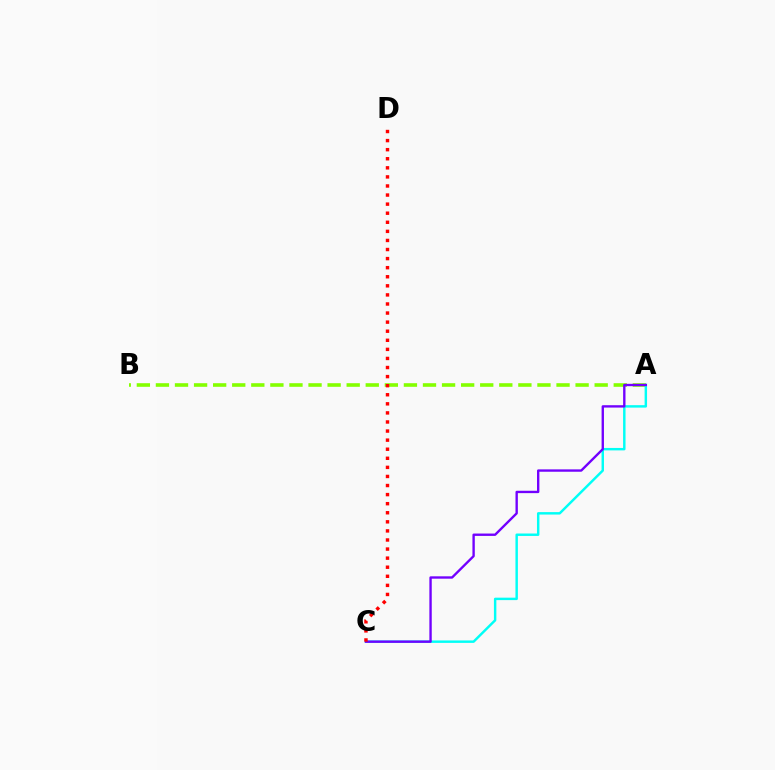{('A', 'B'): [{'color': '#84ff00', 'line_style': 'dashed', 'thickness': 2.59}], ('A', 'C'): [{'color': '#00fff6', 'line_style': 'solid', 'thickness': 1.76}, {'color': '#7200ff', 'line_style': 'solid', 'thickness': 1.7}], ('C', 'D'): [{'color': '#ff0000', 'line_style': 'dotted', 'thickness': 2.47}]}